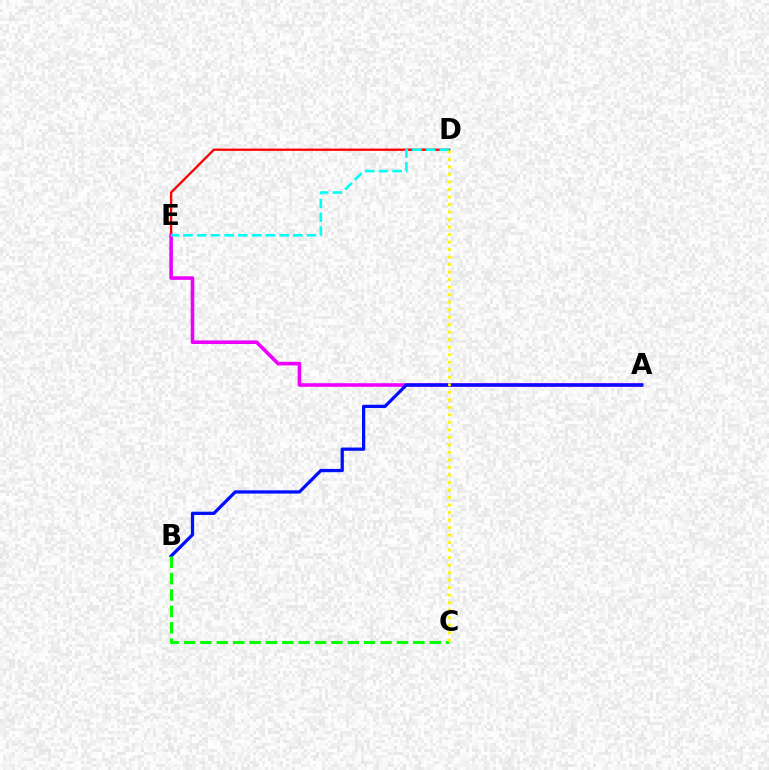{('D', 'E'): [{'color': '#ff0000', 'line_style': 'solid', 'thickness': 1.67}, {'color': '#00fff6', 'line_style': 'dashed', 'thickness': 1.87}], ('A', 'E'): [{'color': '#ee00ff', 'line_style': 'solid', 'thickness': 2.58}], ('A', 'B'): [{'color': '#0010ff', 'line_style': 'solid', 'thickness': 2.35}], ('B', 'C'): [{'color': '#08ff00', 'line_style': 'dashed', 'thickness': 2.23}], ('C', 'D'): [{'color': '#fcf500', 'line_style': 'dotted', 'thickness': 2.04}]}